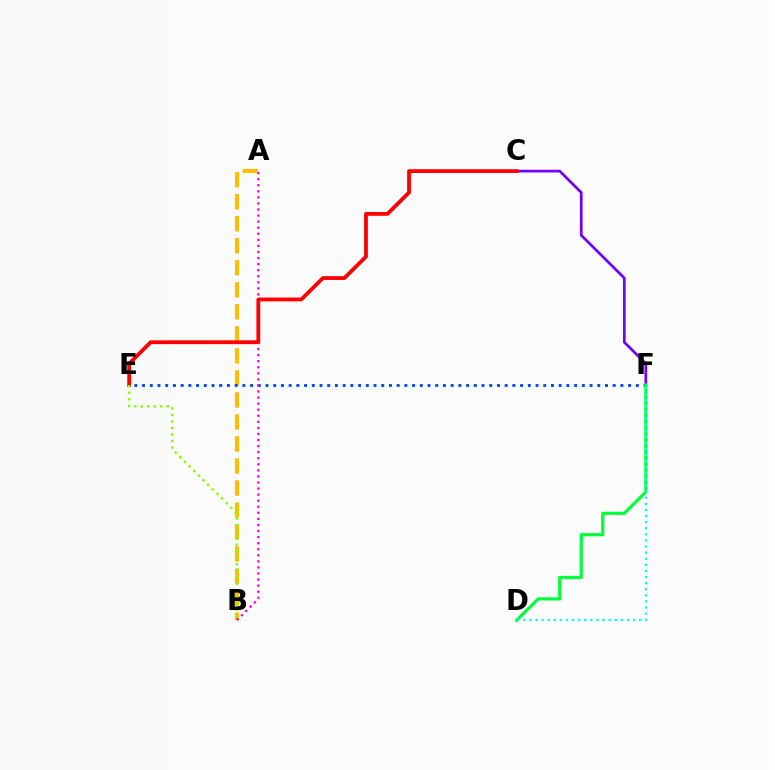{('A', 'B'): [{'color': '#ffbd00', 'line_style': 'dashed', 'thickness': 2.99}, {'color': '#ff00cf', 'line_style': 'dotted', 'thickness': 1.65}], ('E', 'F'): [{'color': '#004bff', 'line_style': 'dotted', 'thickness': 2.1}], ('C', 'F'): [{'color': '#7200ff', 'line_style': 'solid', 'thickness': 1.96}], ('D', 'F'): [{'color': '#00ff39', 'line_style': 'solid', 'thickness': 2.28}, {'color': '#00fff6', 'line_style': 'dotted', 'thickness': 1.66}], ('C', 'E'): [{'color': '#ff0000', 'line_style': 'solid', 'thickness': 2.73}], ('B', 'E'): [{'color': '#84ff00', 'line_style': 'dotted', 'thickness': 1.77}]}